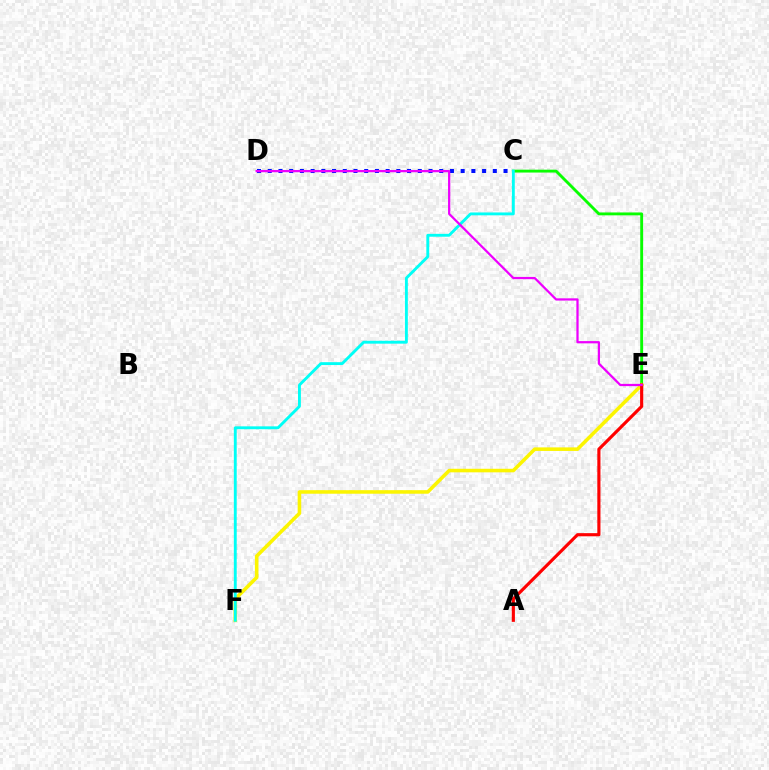{('C', 'E'): [{'color': '#08ff00', 'line_style': 'solid', 'thickness': 2.07}], ('E', 'F'): [{'color': '#fcf500', 'line_style': 'solid', 'thickness': 2.56}], ('A', 'E'): [{'color': '#ff0000', 'line_style': 'solid', 'thickness': 2.26}], ('C', 'D'): [{'color': '#0010ff', 'line_style': 'dotted', 'thickness': 2.91}], ('C', 'F'): [{'color': '#00fff6', 'line_style': 'solid', 'thickness': 2.07}], ('D', 'E'): [{'color': '#ee00ff', 'line_style': 'solid', 'thickness': 1.62}]}